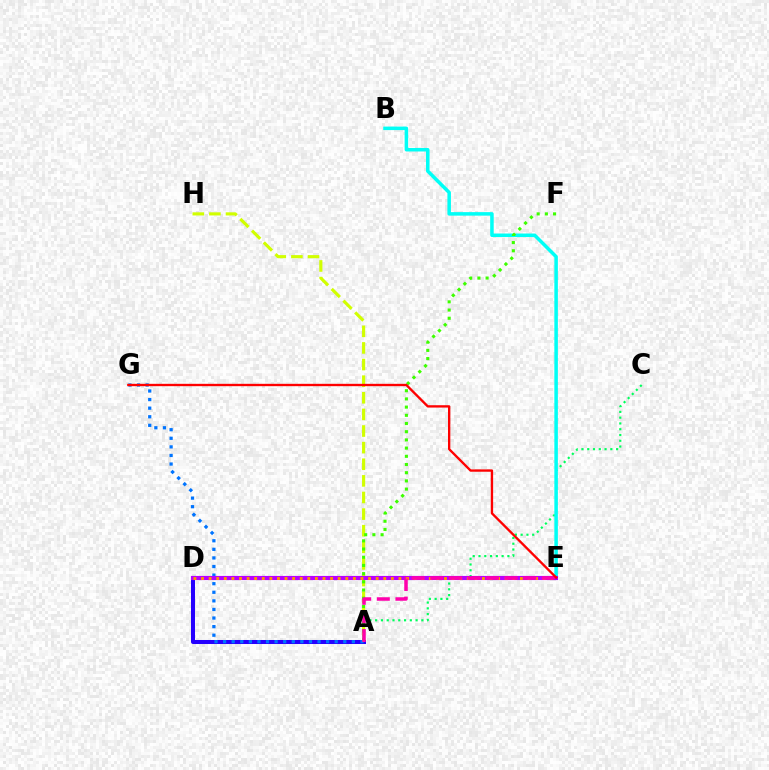{('A', 'H'): [{'color': '#d1ff00', 'line_style': 'dashed', 'thickness': 2.26}], ('A', 'C'): [{'color': '#00ff5c', 'line_style': 'dotted', 'thickness': 1.57}], ('A', 'D'): [{'color': '#2500ff', 'line_style': 'solid', 'thickness': 2.9}], ('B', 'E'): [{'color': '#00fff6', 'line_style': 'solid', 'thickness': 2.53}], ('A', 'G'): [{'color': '#0074ff', 'line_style': 'dotted', 'thickness': 2.33}], ('D', 'E'): [{'color': '#b900ff', 'line_style': 'solid', 'thickness': 2.99}, {'color': '#ff9400', 'line_style': 'dotted', 'thickness': 2.06}], ('A', 'F'): [{'color': '#3dff00', 'line_style': 'dotted', 'thickness': 2.23}], ('A', 'E'): [{'color': '#ff00ac', 'line_style': 'dashed', 'thickness': 2.53}], ('E', 'G'): [{'color': '#ff0000', 'line_style': 'solid', 'thickness': 1.69}]}